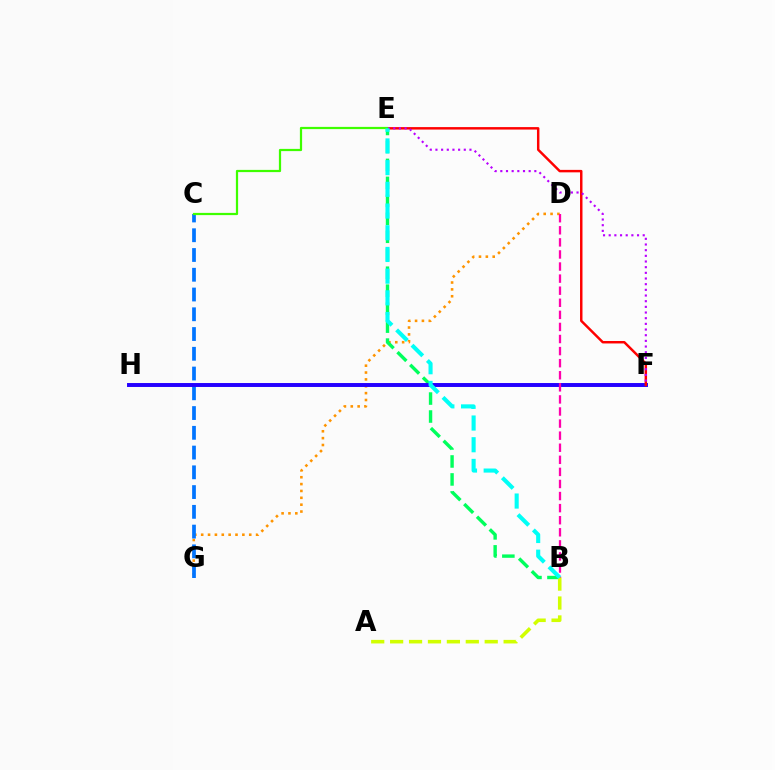{('D', 'G'): [{'color': '#ff9400', 'line_style': 'dotted', 'thickness': 1.86}], ('B', 'E'): [{'color': '#00ff5c', 'line_style': 'dashed', 'thickness': 2.44}, {'color': '#00fff6', 'line_style': 'dashed', 'thickness': 2.95}], ('C', 'G'): [{'color': '#0074ff', 'line_style': 'dashed', 'thickness': 2.68}], ('F', 'H'): [{'color': '#2500ff', 'line_style': 'solid', 'thickness': 2.84}], ('E', 'F'): [{'color': '#ff0000', 'line_style': 'solid', 'thickness': 1.77}, {'color': '#b900ff', 'line_style': 'dotted', 'thickness': 1.54}], ('B', 'D'): [{'color': '#ff00ac', 'line_style': 'dashed', 'thickness': 1.64}], ('A', 'B'): [{'color': '#d1ff00', 'line_style': 'dashed', 'thickness': 2.57}], ('C', 'E'): [{'color': '#3dff00', 'line_style': 'solid', 'thickness': 1.61}]}